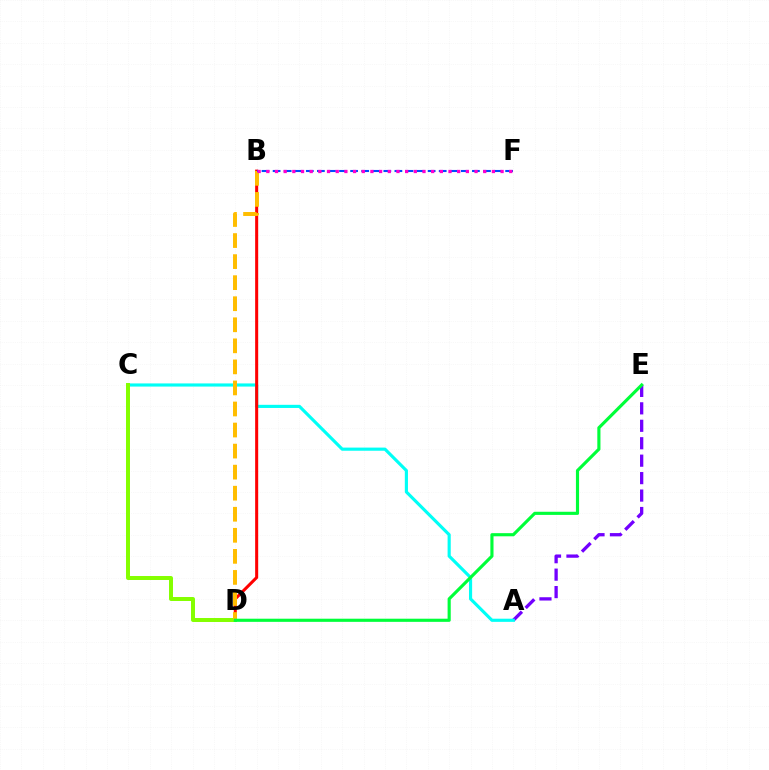{('A', 'E'): [{'color': '#7200ff', 'line_style': 'dashed', 'thickness': 2.37}], ('A', 'C'): [{'color': '#00fff6', 'line_style': 'solid', 'thickness': 2.26}], ('B', 'D'): [{'color': '#ff0000', 'line_style': 'solid', 'thickness': 2.19}, {'color': '#ffbd00', 'line_style': 'dashed', 'thickness': 2.86}], ('C', 'D'): [{'color': '#84ff00', 'line_style': 'solid', 'thickness': 2.87}], ('B', 'F'): [{'color': '#004bff', 'line_style': 'dashed', 'thickness': 1.5}, {'color': '#ff00cf', 'line_style': 'dotted', 'thickness': 2.36}], ('D', 'E'): [{'color': '#00ff39', 'line_style': 'solid', 'thickness': 2.26}]}